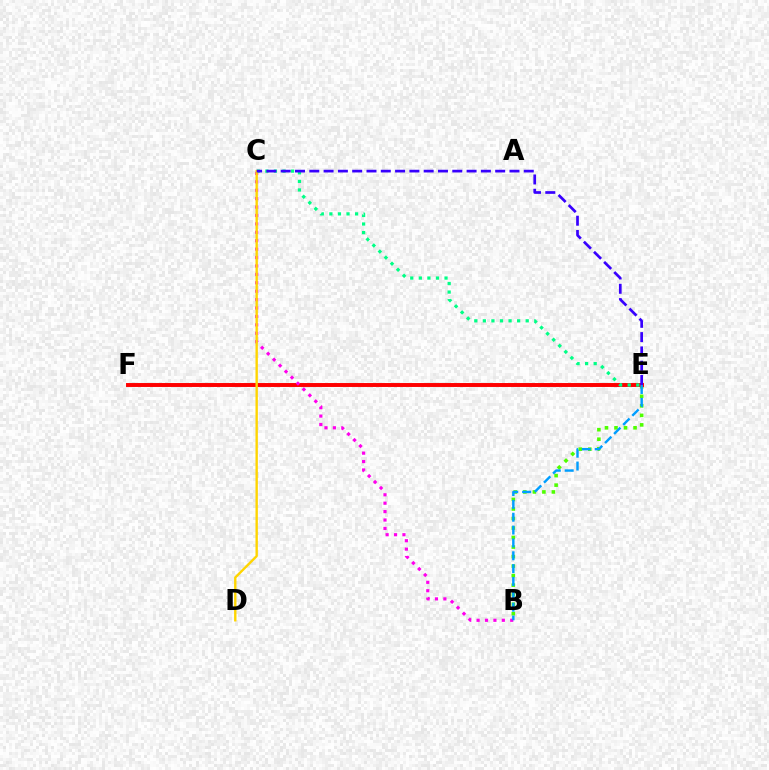{('B', 'E'): [{'color': '#4fff00', 'line_style': 'dotted', 'thickness': 2.59}, {'color': '#009eff', 'line_style': 'dashed', 'thickness': 1.75}], ('E', 'F'): [{'color': '#ff0000', 'line_style': 'solid', 'thickness': 2.83}], ('B', 'C'): [{'color': '#ff00ed', 'line_style': 'dotted', 'thickness': 2.29}], ('C', 'E'): [{'color': '#00ff86', 'line_style': 'dotted', 'thickness': 2.33}, {'color': '#3700ff', 'line_style': 'dashed', 'thickness': 1.94}], ('C', 'D'): [{'color': '#ffd500', 'line_style': 'solid', 'thickness': 1.71}]}